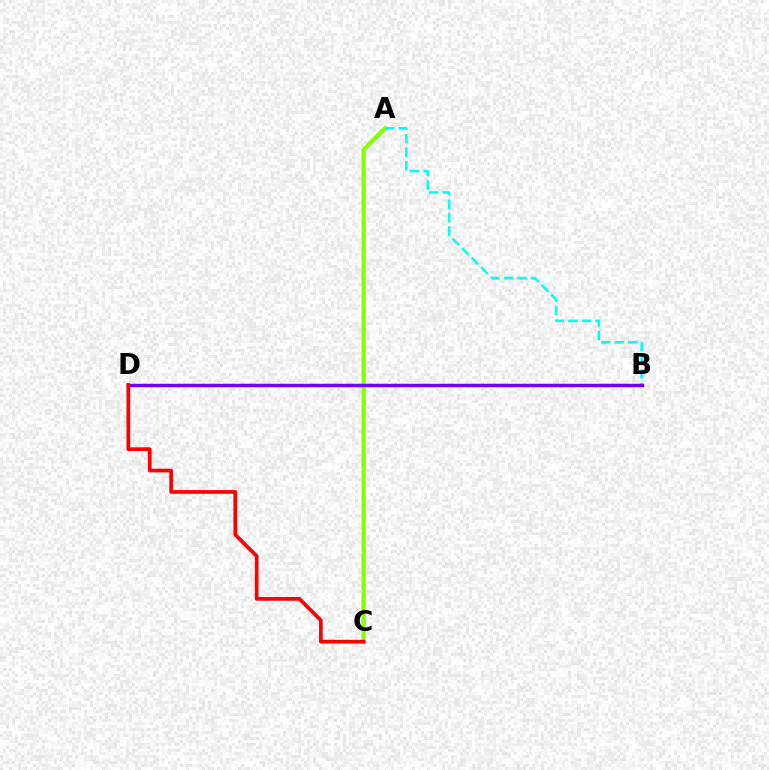{('A', 'C'): [{'color': '#84ff00', 'line_style': 'solid', 'thickness': 2.95}], ('A', 'B'): [{'color': '#00fff6', 'line_style': 'dashed', 'thickness': 1.84}], ('B', 'D'): [{'color': '#7200ff', 'line_style': 'solid', 'thickness': 2.5}], ('C', 'D'): [{'color': '#ff0000', 'line_style': 'solid', 'thickness': 2.68}]}